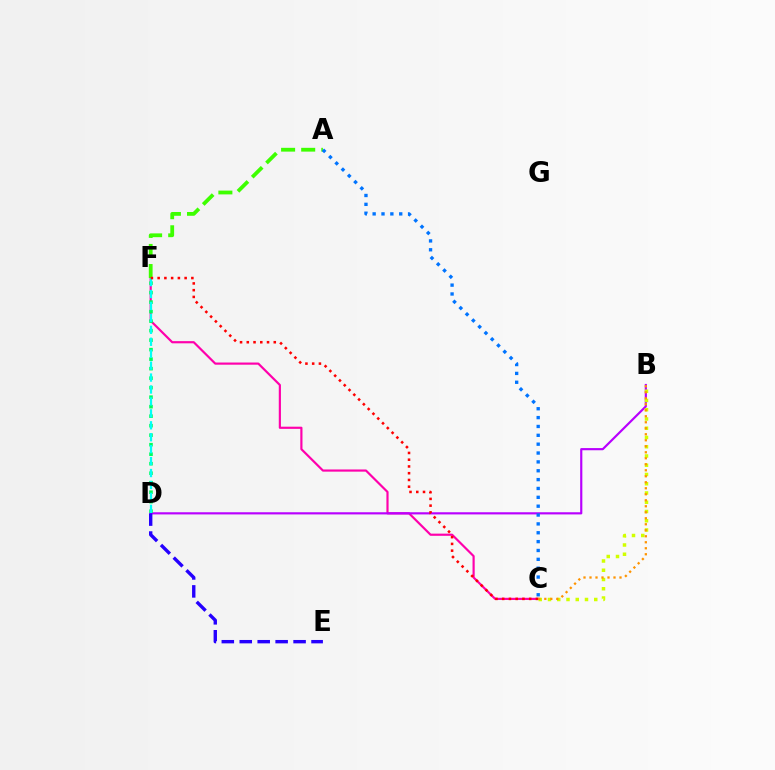{('C', 'F'): [{'color': '#ff00ac', 'line_style': 'solid', 'thickness': 1.57}, {'color': '#ff0000', 'line_style': 'dotted', 'thickness': 1.83}], ('B', 'D'): [{'color': '#b900ff', 'line_style': 'solid', 'thickness': 1.56}], ('D', 'F'): [{'color': '#00ff5c', 'line_style': 'dotted', 'thickness': 2.58}, {'color': '#00fff6', 'line_style': 'dashed', 'thickness': 1.62}], ('B', 'C'): [{'color': '#d1ff00', 'line_style': 'dotted', 'thickness': 2.51}, {'color': '#ff9400', 'line_style': 'dotted', 'thickness': 1.63}], ('D', 'E'): [{'color': '#2500ff', 'line_style': 'dashed', 'thickness': 2.44}], ('A', 'F'): [{'color': '#3dff00', 'line_style': 'dashed', 'thickness': 2.73}], ('A', 'C'): [{'color': '#0074ff', 'line_style': 'dotted', 'thickness': 2.41}]}